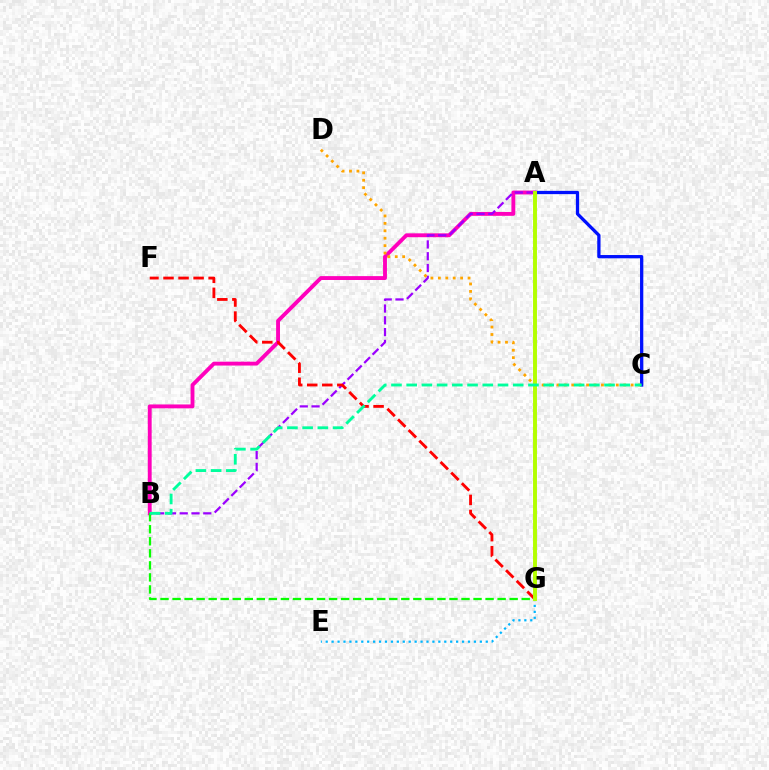{('A', 'C'): [{'color': '#0010ff', 'line_style': 'solid', 'thickness': 2.36}], ('A', 'B'): [{'color': '#ff00bd', 'line_style': 'solid', 'thickness': 2.79}, {'color': '#9b00ff', 'line_style': 'dashed', 'thickness': 1.6}], ('F', 'G'): [{'color': '#ff0000', 'line_style': 'dashed', 'thickness': 2.04}], ('E', 'G'): [{'color': '#00b5ff', 'line_style': 'dotted', 'thickness': 1.61}], ('B', 'G'): [{'color': '#08ff00', 'line_style': 'dashed', 'thickness': 1.64}], ('C', 'D'): [{'color': '#ffa500', 'line_style': 'dotted', 'thickness': 2.02}], ('A', 'G'): [{'color': '#b3ff00', 'line_style': 'solid', 'thickness': 2.82}], ('B', 'C'): [{'color': '#00ff9d', 'line_style': 'dashed', 'thickness': 2.07}]}